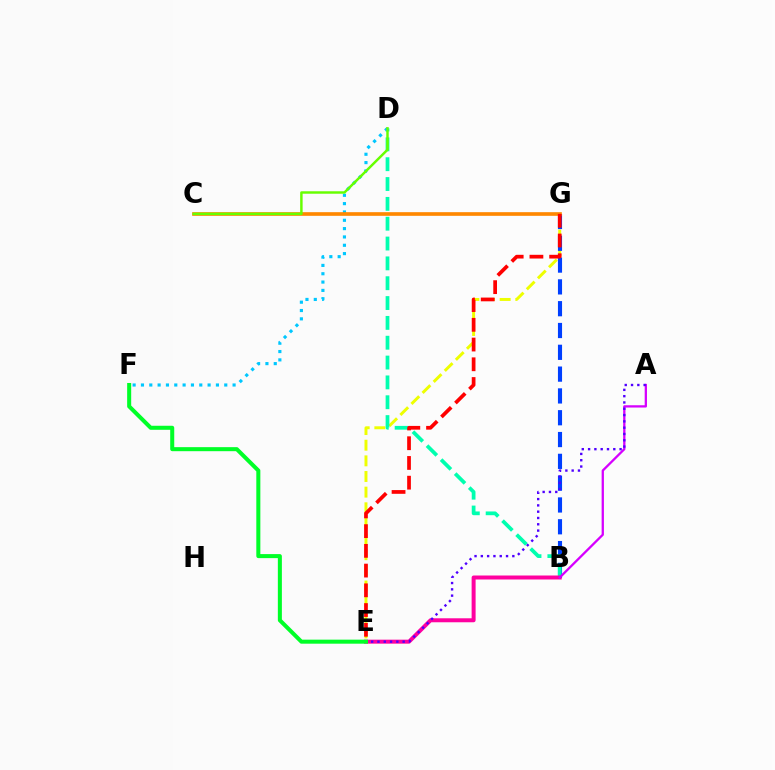{('E', 'G'): [{'color': '#eeff00', 'line_style': 'dashed', 'thickness': 2.13}, {'color': '#ff0000', 'line_style': 'dashed', 'thickness': 2.68}], ('B', 'G'): [{'color': '#003fff', 'line_style': 'dashed', 'thickness': 2.96}], ('B', 'D'): [{'color': '#00ffaf', 'line_style': 'dashed', 'thickness': 2.69}], ('D', 'F'): [{'color': '#00c7ff', 'line_style': 'dotted', 'thickness': 2.26}], ('C', 'G'): [{'color': '#ff8800', 'line_style': 'solid', 'thickness': 2.63}], ('B', 'E'): [{'color': '#ff00a0', 'line_style': 'solid', 'thickness': 2.87}], ('C', 'D'): [{'color': '#66ff00', 'line_style': 'solid', 'thickness': 1.77}], ('A', 'B'): [{'color': '#d600ff', 'line_style': 'solid', 'thickness': 1.65}], ('A', 'E'): [{'color': '#4f00ff', 'line_style': 'dotted', 'thickness': 1.71}], ('E', 'F'): [{'color': '#00ff27', 'line_style': 'solid', 'thickness': 2.9}]}